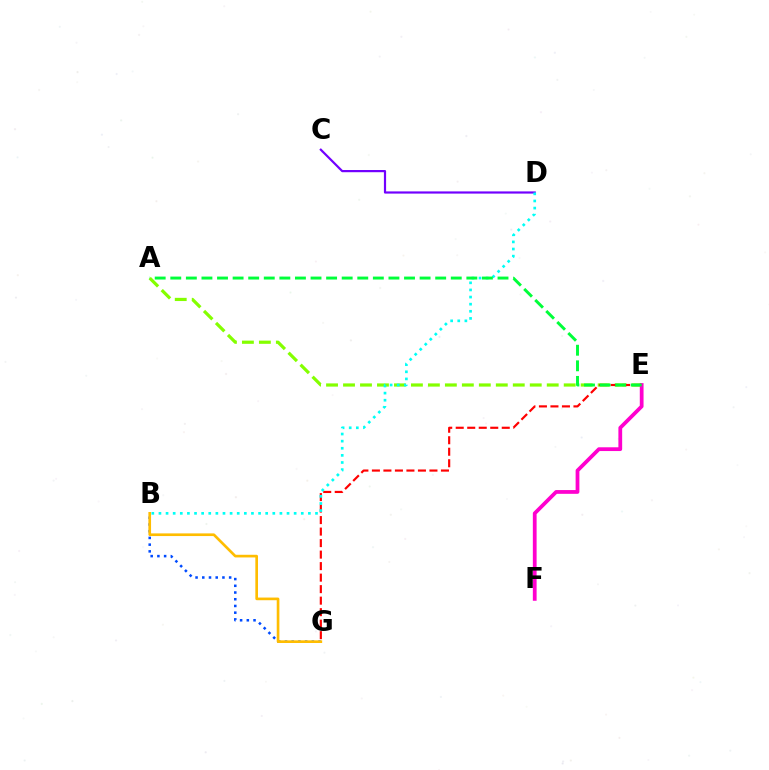{('A', 'E'): [{'color': '#84ff00', 'line_style': 'dashed', 'thickness': 2.31}, {'color': '#00ff39', 'line_style': 'dashed', 'thickness': 2.12}], ('E', 'G'): [{'color': '#ff0000', 'line_style': 'dashed', 'thickness': 1.56}], ('B', 'G'): [{'color': '#004bff', 'line_style': 'dotted', 'thickness': 1.82}, {'color': '#ffbd00', 'line_style': 'solid', 'thickness': 1.92}], ('E', 'F'): [{'color': '#ff00cf', 'line_style': 'solid', 'thickness': 2.71}], ('C', 'D'): [{'color': '#7200ff', 'line_style': 'solid', 'thickness': 1.58}], ('B', 'D'): [{'color': '#00fff6', 'line_style': 'dotted', 'thickness': 1.93}]}